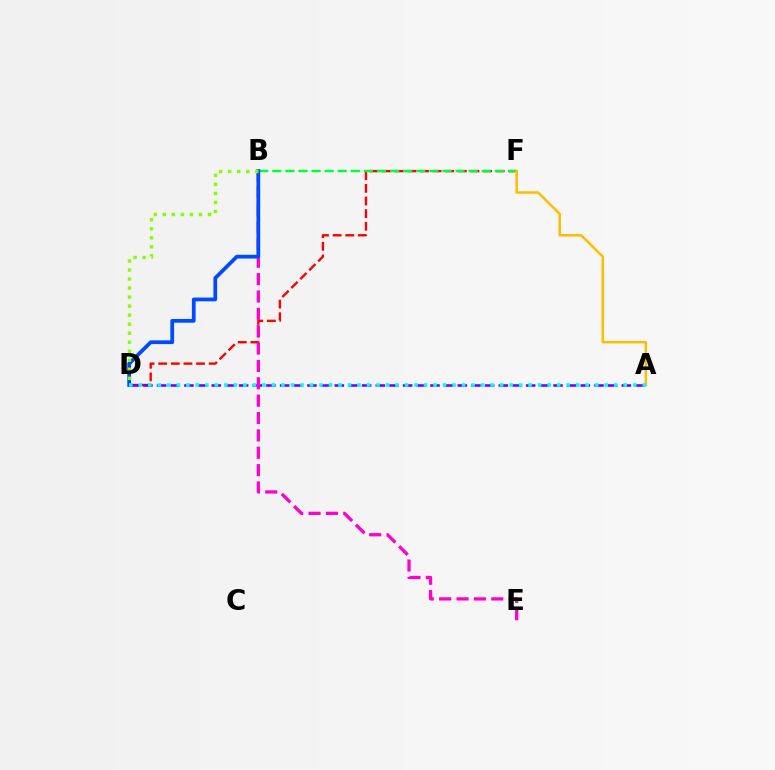{('D', 'F'): [{'color': '#ff0000', 'line_style': 'dashed', 'thickness': 1.71}], ('A', 'D'): [{'color': '#7200ff', 'line_style': 'dashed', 'thickness': 1.86}, {'color': '#00fff6', 'line_style': 'dotted', 'thickness': 2.58}], ('B', 'E'): [{'color': '#ff00cf', 'line_style': 'dashed', 'thickness': 2.36}], ('B', 'F'): [{'color': '#00ff39', 'line_style': 'dashed', 'thickness': 1.78}], ('B', 'D'): [{'color': '#004bff', 'line_style': 'solid', 'thickness': 2.71}, {'color': '#84ff00', 'line_style': 'dotted', 'thickness': 2.45}], ('A', 'F'): [{'color': '#ffbd00', 'line_style': 'solid', 'thickness': 1.79}]}